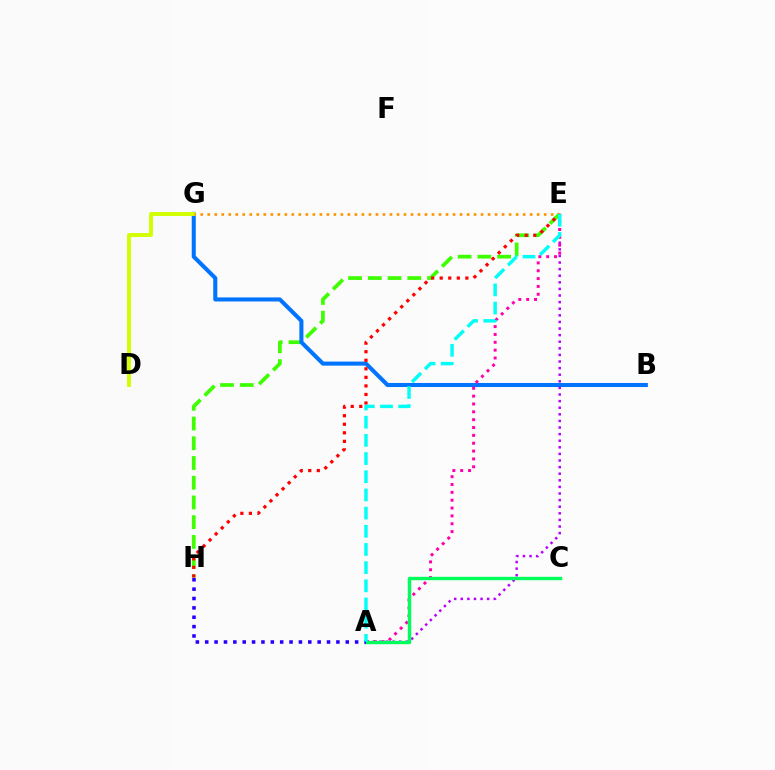{('E', 'H'): [{'color': '#3dff00', 'line_style': 'dashed', 'thickness': 2.68}, {'color': '#ff0000', 'line_style': 'dotted', 'thickness': 2.32}], ('B', 'G'): [{'color': '#0074ff', 'line_style': 'solid', 'thickness': 2.92}], ('D', 'G'): [{'color': '#d1ff00', 'line_style': 'solid', 'thickness': 2.82}], ('A', 'E'): [{'color': '#b900ff', 'line_style': 'dotted', 'thickness': 1.79}, {'color': '#ff00ac', 'line_style': 'dotted', 'thickness': 2.13}, {'color': '#00fff6', 'line_style': 'dashed', 'thickness': 2.47}], ('A', 'C'): [{'color': '#00ff5c', 'line_style': 'solid', 'thickness': 2.44}], ('A', 'H'): [{'color': '#2500ff', 'line_style': 'dotted', 'thickness': 2.55}], ('E', 'G'): [{'color': '#ff9400', 'line_style': 'dotted', 'thickness': 1.9}]}